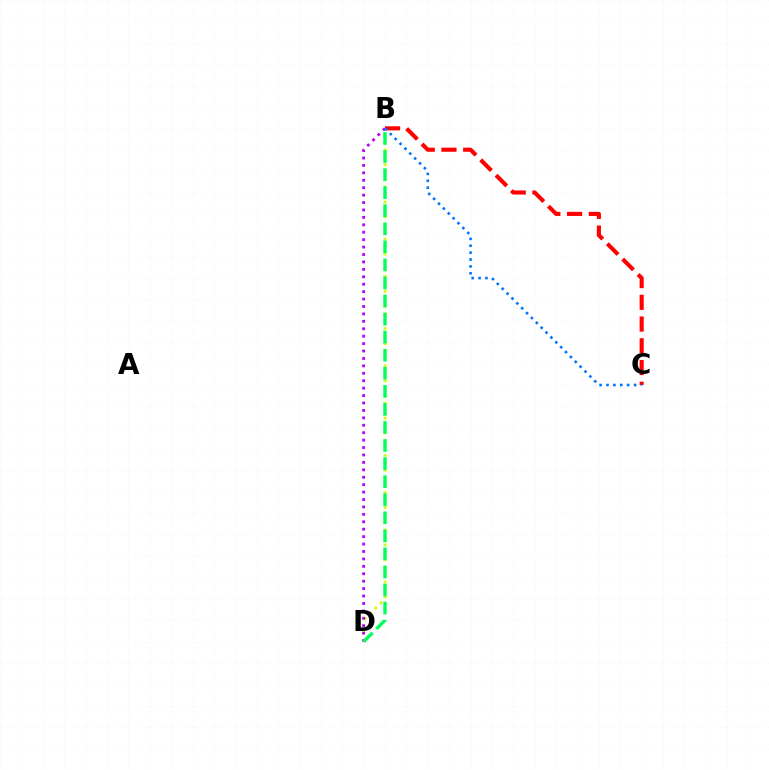{('B', 'C'): [{'color': '#ff0000', 'line_style': 'dashed', 'thickness': 2.95}, {'color': '#0074ff', 'line_style': 'dotted', 'thickness': 1.87}], ('B', 'D'): [{'color': '#d1ff00', 'line_style': 'dotted', 'thickness': 2.02}, {'color': '#b900ff', 'line_style': 'dotted', 'thickness': 2.02}, {'color': '#00ff5c', 'line_style': 'dashed', 'thickness': 2.45}]}